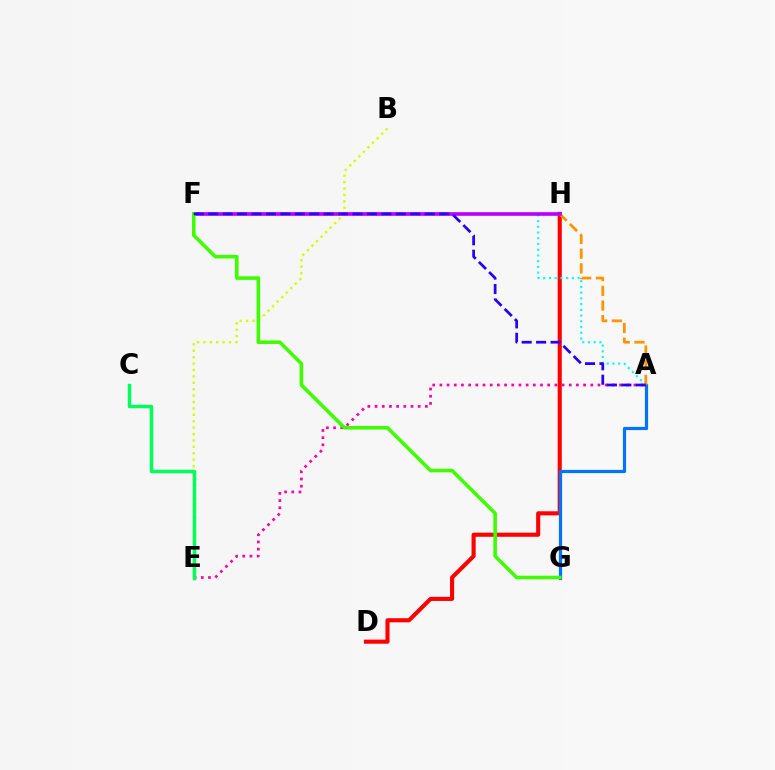{('D', 'H'): [{'color': '#ff0000', 'line_style': 'solid', 'thickness': 2.95}], ('A', 'G'): [{'color': '#0074ff', 'line_style': 'solid', 'thickness': 2.31}], ('A', 'E'): [{'color': '#ff00ac', 'line_style': 'dotted', 'thickness': 1.95}], ('B', 'E'): [{'color': '#d1ff00', 'line_style': 'dotted', 'thickness': 1.74}], ('A', 'F'): [{'color': '#00fff6', 'line_style': 'dotted', 'thickness': 1.56}, {'color': '#2500ff', 'line_style': 'dashed', 'thickness': 1.96}], ('A', 'H'): [{'color': '#ff9400', 'line_style': 'dashed', 'thickness': 1.99}], ('F', 'H'): [{'color': '#b900ff', 'line_style': 'solid', 'thickness': 2.62}], ('F', 'G'): [{'color': '#3dff00', 'line_style': 'solid', 'thickness': 2.57}], ('C', 'E'): [{'color': '#00ff5c', 'line_style': 'solid', 'thickness': 2.52}]}